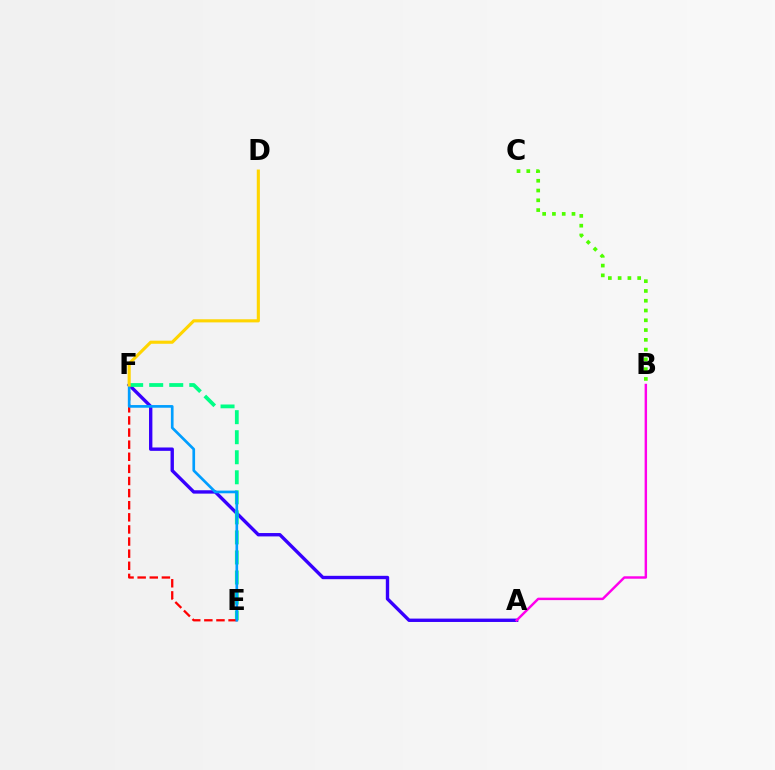{('A', 'F'): [{'color': '#3700ff', 'line_style': 'solid', 'thickness': 2.43}], ('A', 'B'): [{'color': '#ff00ed', 'line_style': 'solid', 'thickness': 1.76}], ('E', 'F'): [{'color': '#00ff86', 'line_style': 'dashed', 'thickness': 2.72}, {'color': '#ff0000', 'line_style': 'dashed', 'thickness': 1.65}, {'color': '#009eff', 'line_style': 'solid', 'thickness': 1.93}], ('B', 'C'): [{'color': '#4fff00', 'line_style': 'dotted', 'thickness': 2.66}], ('D', 'F'): [{'color': '#ffd500', 'line_style': 'solid', 'thickness': 2.24}]}